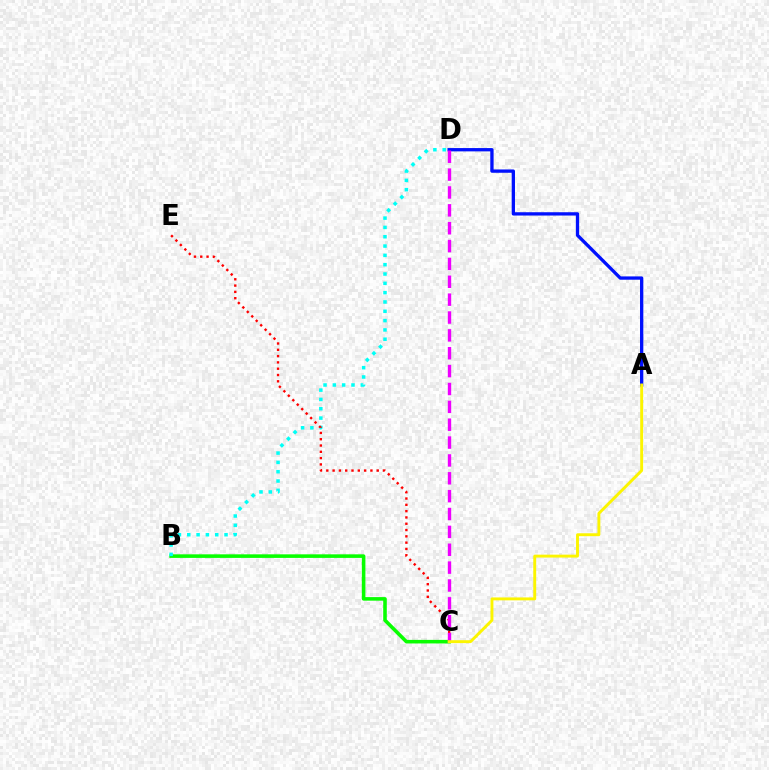{('B', 'C'): [{'color': '#08ff00', 'line_style': 'solid', 'thickness': 2.57}], ('B', 'D'): [{'color': '#00fff6', 'line_style': 'dotted', 'thickness': 2.53}], ('A', 'D'): [{'color': '#0010ff', 'line_style': 'solid', 'thickness': 2.38}], ('C', 'E'): [{'color': '#ff0000', 'line_style': 'dotted', 'thickness': 1.71}], ('C', 'D'): [{'color': '#ee00ff', 'line_style': 'dashed', 'thickness': 2.43}], ('A', 'C'): [{'color': '#fcf500', 'line_style': 'solid', 'thickness': 2.1}]}